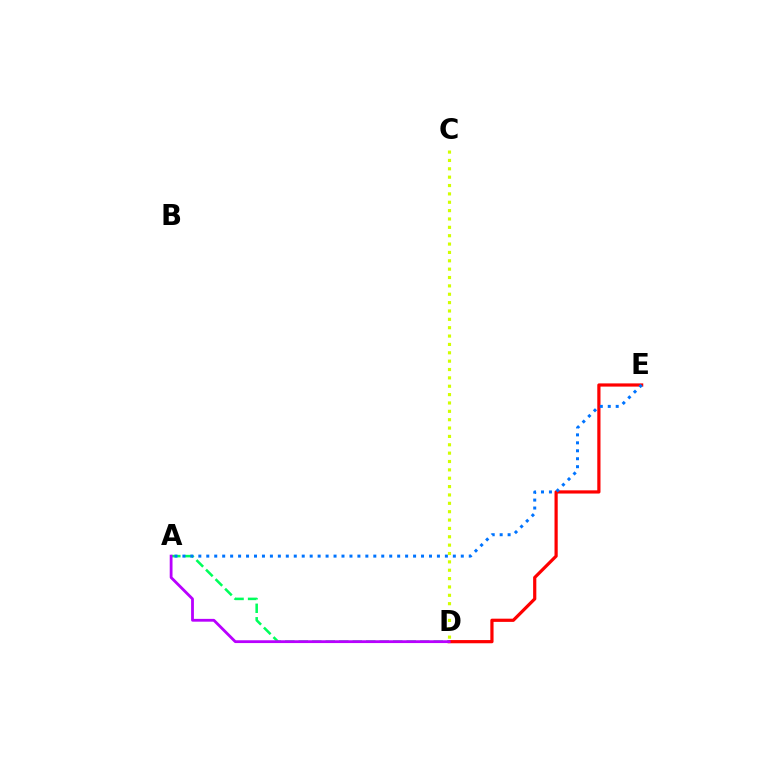{('D', 'E'): [{'color': '#ff0000', 'line_style': 'solid', 'thickness': 2.31}], ('A', 'D'): [{'color': '#00ff5c', 'line_style': 'dashed', 'thickness': 1.83}, {'color': '#b900ff', 'line_style': 'solid', 'thickness': 2.02}], ('C', 'D'): [{'color': '#d1ff00', 'line_style': 'dotted', 'thickness': 2.27}], ('A', 'E'): [{'color': '#0074ff', 'line_style': 'dotted', 'thickness': 2.16}]}